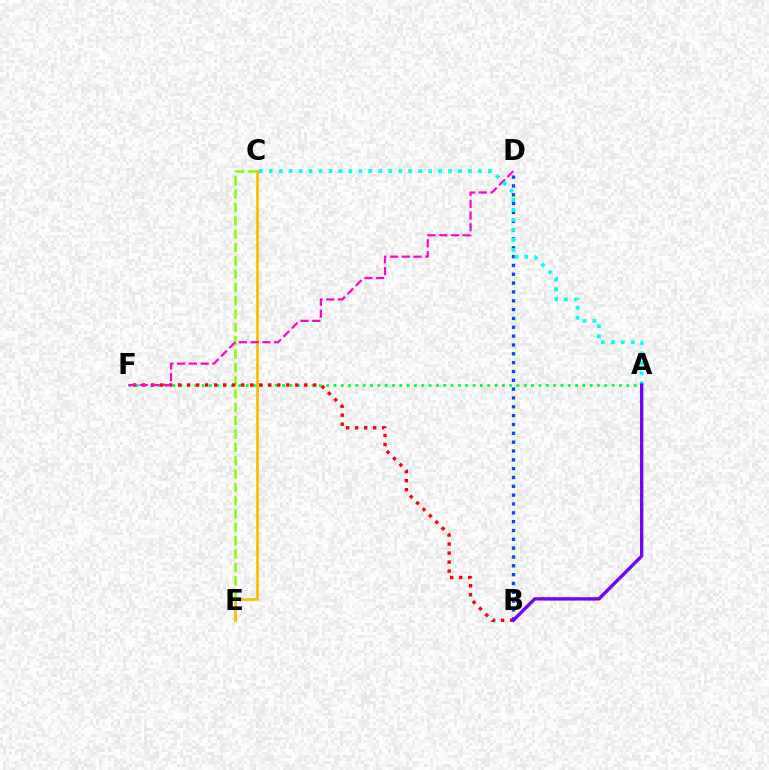{('A', 'F'): [{'color': '#00ff39', 'line_style': 'dotted', 'thickness': 1.99}], ('B', 'D'): [{'color': '#004bff', 'line_style': 'dotted', 'thickness': 2.4}], ('C', 'E'): [{'color': '#84ff00', 'line_style': 'dashed', 'thickness': 1.81}, {'color': '#ffbd00', 'line_style': 'solid', 'thickness': 1.94}], ('B', 'F'): [{'color': '#ff0000', 'line_style': 'dotted', 'thickness': 2.45}], ('D', 'F'): [{'color': '#ff00cf', 'line_style': 'dashed', 'thickness': 1.6}], ('A', 'C'): [{'color': '#00fff6', 'line_style': 'dotted', 'thickness': 2.71}], ('A', 'B'): [{'color': '#7200ff', 'line_style': 'solid', 'thickness': 2.42}]}